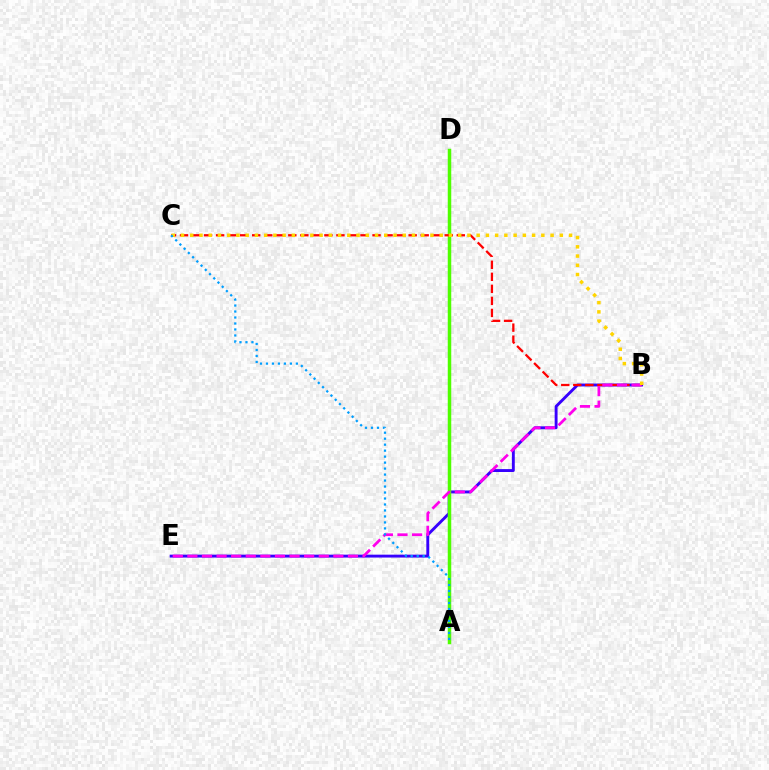{('A', 'D'): [{'color': '#00ff86', 'line_style': 'solid', 'thickness': 1.82}, {'color': '#4fff00', 'line_style': 'solid', 'thickness': 2.51}], ('B', 'E'): [{'color': '#3700ff', 'line_style': 'solid', 'thickness': 2.08}, {'color': '#ff00ed', 'line_style': 'dashed', 'thickness': 1.98}], ('B', 'C'): [{'color': '#ff0000', 'line_style': 'dashed', 'thickness': 1.63}, {'color': '#ffd500', 'line_style': 'dotted', 'thickness': 2.51}], ('A', 'C'): [{'color': '#009eff', 'line_style': 'dotted', 'thickness': 1.63}]}